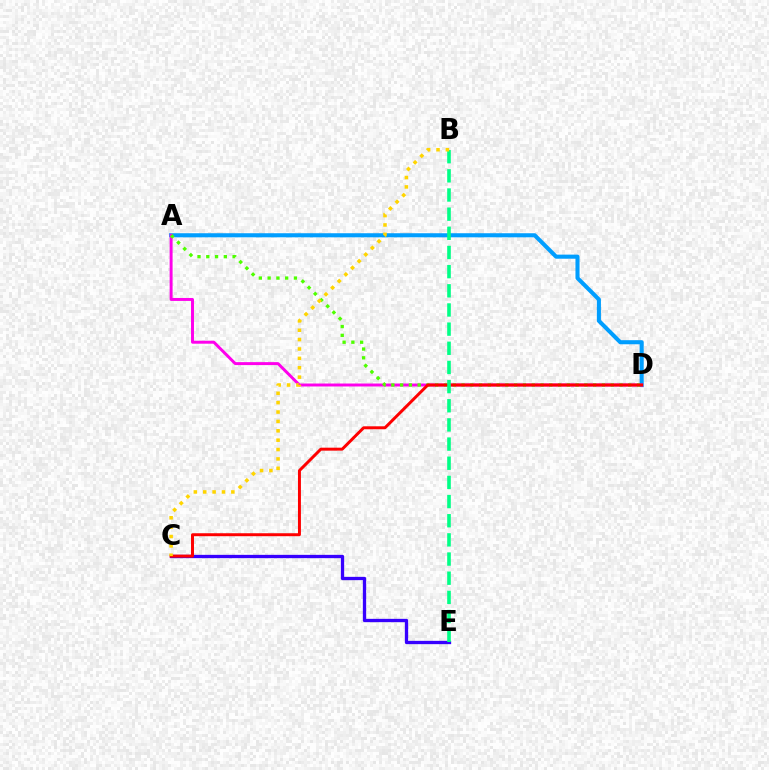{('A', 'D'): [{'color': '#009eff', 'line_style': 'solid', 'thickness': 2.94}, {'color': '#ff00ed', 'line_style': 'solid', 'thickness': 2.13}, {'color': '#4fff00', 'line_style': 'dotted', 'thickness': 2.38}], ('C', 'E'): [{'color': '#3700ff', 'line_style': 'solid', 'thickness': 2.38}], ('C', 'D'): [{'color': '#ff0000', 'line_style': 'solid', 'thickness': 2.13}], ('B', 'E'): [{'color': '#00ff86', 'line_style': 'dashed', 'thickness': 2.6}], ('B', 'C'): [{'color': '#ffd500', 'line_style': 'dotted', 'thickness': 2.55}]}